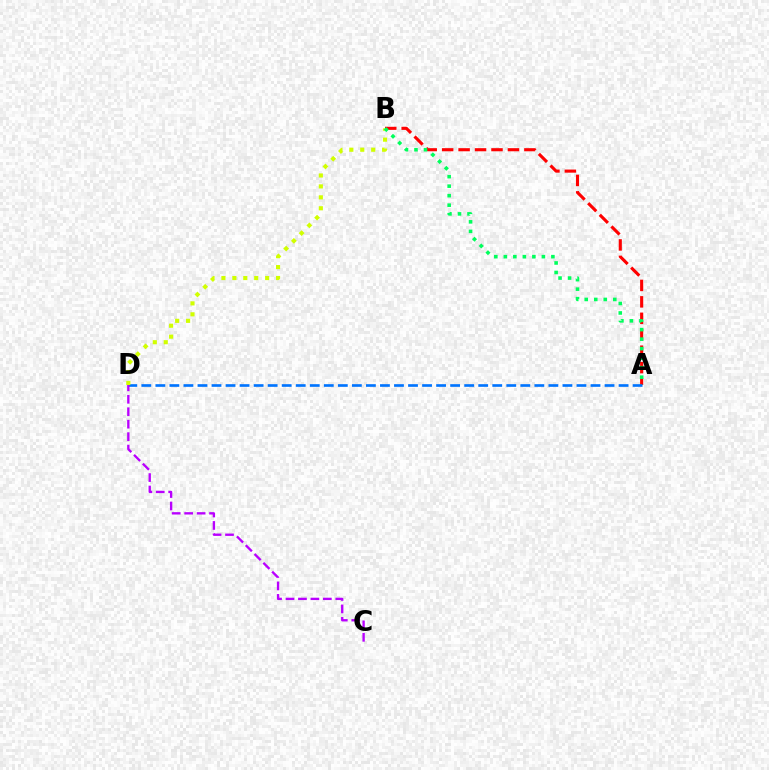{('A', 'B'): [{'color': '#ff0000', 'line_style': 'dashed', 'thickness': 2.23}, {'color': '#00ff5c', 'line_style': 'dotted', 'thickness': 2.58}], ('A', 'D'): [{'color': '#0074ff', 'line_style': 'dashed', 'thickness': 1.91}], ('B', 'D'): [{'color': '#d1ff00', 'line_style': 'dotted', 'thickness': 2.97}], ('C', 'D'): [{'color': '#b900ff', 'line_style': 'dashed', 'thickness': 1.69}]}